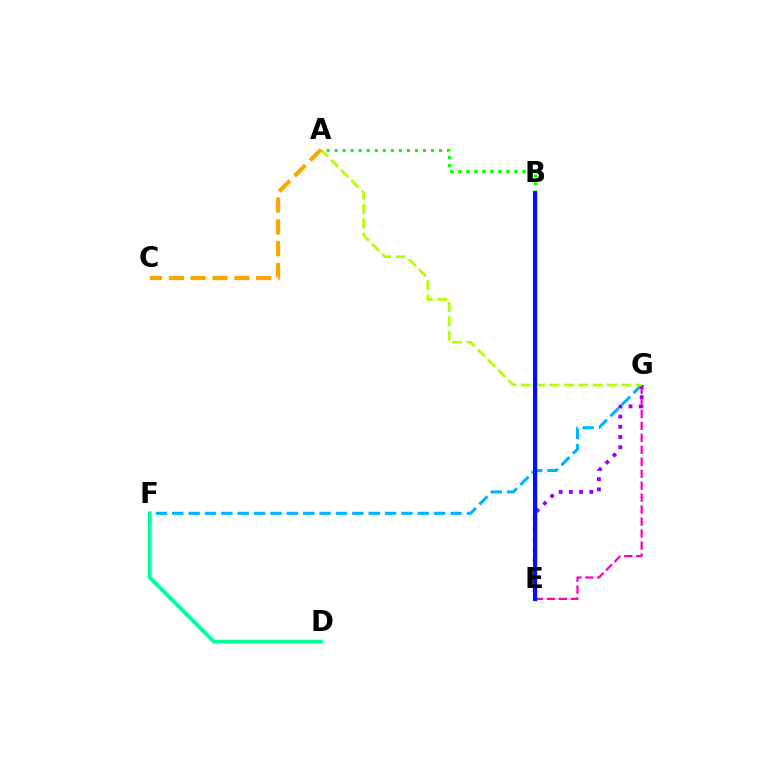{('A', 'B'): [{'color': '#08ff00', 'line_style': 'dotted', 'thickness': 2.18}], ('F', 'G'): [{'color': '#00b5ff', 'line_style': 'dashed', 'thickness': 2.22}], ('D', 'F'): [{'color': '#00ff9d', 'line_style': 'solid', 'thickness': 2.77}], ('B', 'E'): [{'color': '#ff0000', 'line_style': 'solid', 'thickness': 2.45}, {'color': '#0010ff', 'line_style': 'solid', 'thickness': 2.9}], ('E', 'G'): [{'color': '#ff00bd', 'line_style': 'dashed', 'thickness': 1.63}, {'color': '#9b00ff', 'line_style': 'dotted', 'thickness': 2.77}], ('A', 'G'): [{'color': '#b3ff00', 'line_style': 'dashed', 'thickness': 1.96}], ('A', 'C'): [{'color': '#ffa500', 'line_style': 'dashed', 'thickness': 2.97}]}